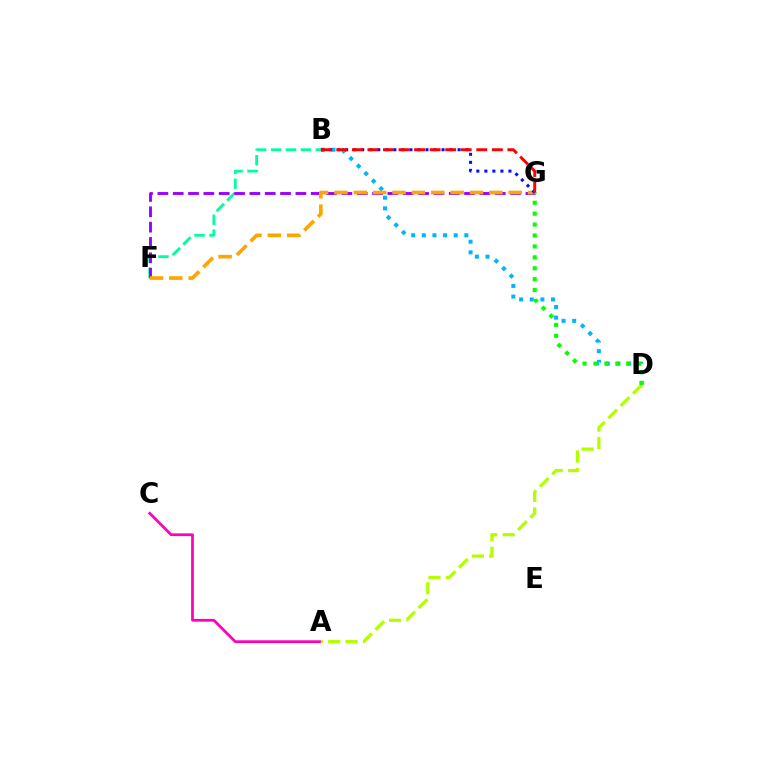{('A', 'C'): [{'color': '#ff00bd', 'line_style': 'solid', 'thickness': 1.97}], ('B', 'F'): [{'color': '#00ff9d', 'line_style': 'dashed', 'thickness': 2.03}], ('F', 'G'): [{'color': '#9b00ff', 'line_style': 'dashed', 'thickness': 2.08}, {'color': '#ffa500', 'line_style': 'dashed', 'thickness': 2.63}], ('A', 'D'): [{'color': '#b3ff00', 'line_style': 'dashed', 'thickness': 2.37}], ('B', 'D'): [{'color': '#00b5ff', 'line_style': 'dotted', 'thickness': 2.89}], ('D', 'G'): [{'color': '#08ff00', 'line_style': 'dotted', 'thickness': 2.97}], ('B', 'G'): [{'color': '#0010ff', 'line_style': 'dotted', 'thickness': 2.18}, {'color': '#ff0000', 'line_style': 'dashed', 'thickness': 2.11}]}